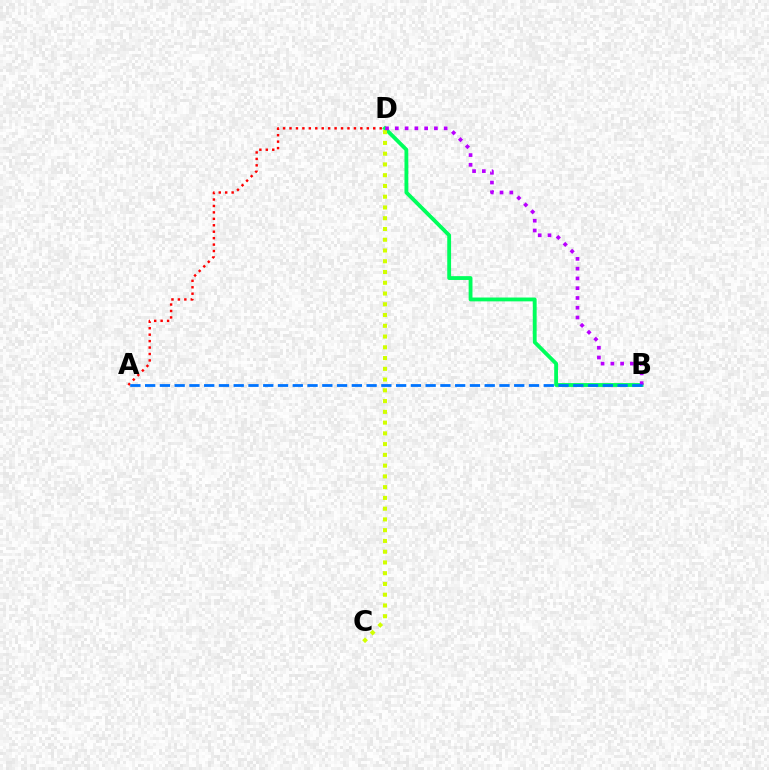{('B', 'D'): [{'color': '#00ff5c', 'line_style': 'solid', 'thickness': 2.76}, {'color': '#b900ff', 'line_style': 'dotted', 'thickness': 2.66}], ('C', 'D'): [{'color': '#d1ff00', 'line_style': 'dotted', 'thickness': 2.92}], ('A', 'D'): [{'color': '#ff0000', 'line_style': 'dotted', 'thickness': 1.75}], ('A', 'B'): [{'color': '#0074ff', 'line_style': 'dashed', 'thickness': 2.01}]}